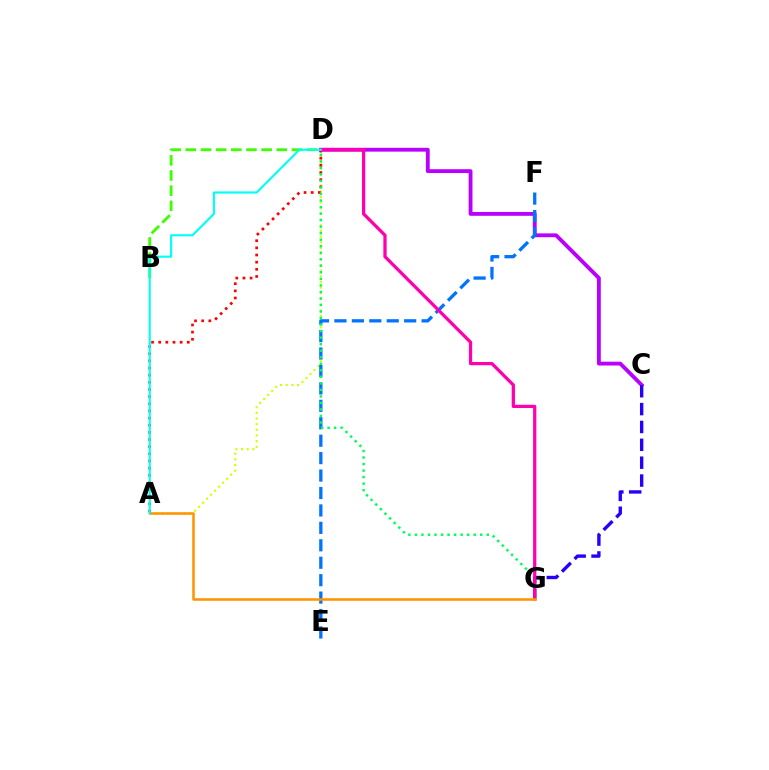{('A', 'D'): [{'color': '#d1ff00', 'line_style': 'dotted', 'thickness': 1.54}, {'color': '#ff0000', 'line_style': 'dotted', 'thickness': 1.94}, {'color': '#00fff6', 'line_style': 'solid', 'thickness': 1.54}], ('C', 'D'): [{'color': '#b900ff', 'line_style': 'solid', 'thickness': 2.76}], ('E', 'F'): [{'color': '#0074ff', 'line_style': 'dashed', 'thickness': 2.37}], ('C', 'G'): [{'color': '#2500ff', 'line_style': 'dashed', 'thickness': 2.43}], ('D', 'G'): [{'color': '#00ff5c', 'line_style': 'dotted', 'thickness': 1.77}, {'color': '#ff00ac', 'line_style': 'solid', 'thickness': 2.34}], ('B', 'D'): [{'color': '#3dff00', 'line_style': 'dashed', 'thickness': 2.06}], ('A', 'G'): [{'color': '#ff9400', 'line_style': 'solid', 'thickness': 1.83}]}